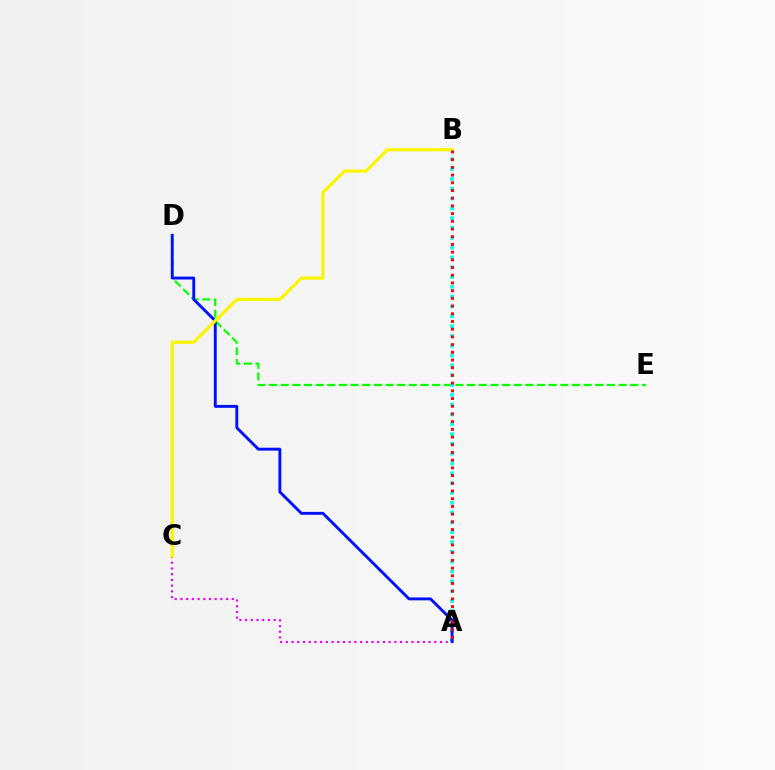{('D', 'E'): [{'color': '#08ff00', 'line_style': 'dashed', 'thickness': 1.58}], ('A', 'B'): [{'color': '#00fff6', 'line_style': 'dotted', 'thickness': 2.67}, {'color': '#ff0000', 'line_style': 'dotted', 'thickness': 2.09}], ('A', 'D'): [{'color': '#0010ff', 'line_style': 'solid', 'thickness': 2.08}], ('A', 'C'): [{'color': '#ee00ff', 'line_style': 'dotted', 'thickness': 1.55}], ('B', 'C'): [{'color': '#fcf500', 'line_style': 'solid', 'thickness': 2.3}]}